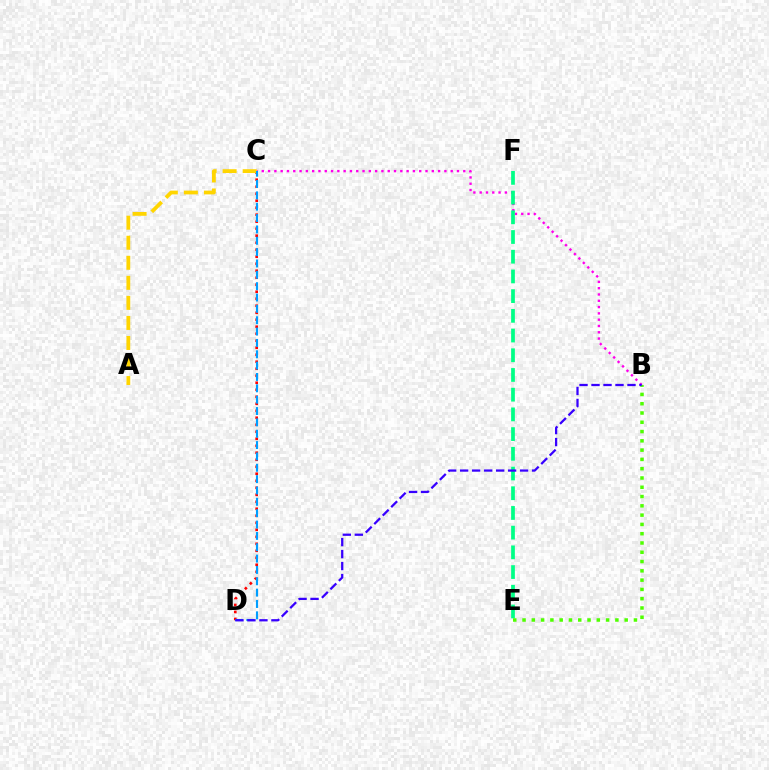{('B', 'C'): [{'color': '#ff00ed', 'line_style': 'dotted', 'thickness': 1.71}], ('E', 'F'): [{'color': '#00ff86', 'line_style': 'dashed', 'thickness': 2.68}], ('C', 'D'): [{'color': '#ff0000', 'line_style': 'dotted', 'thickness': 1.9}, {'color': '#009eff', 'line_style': 'dashed', 'thickness': 1.54}], ('B', 'E'): [{'color': '#4fff00', 'line_style': 'dotted', 'thickness': 2.52}], ('A', 'C'): [{'color': '#ffd500', 'line_style': 'dashed', 'thickness': 2.72}], ('B', 'D'): [{'color': '#3700ff', 'line_style': 'dashed', 'thickness': 1.63}]}